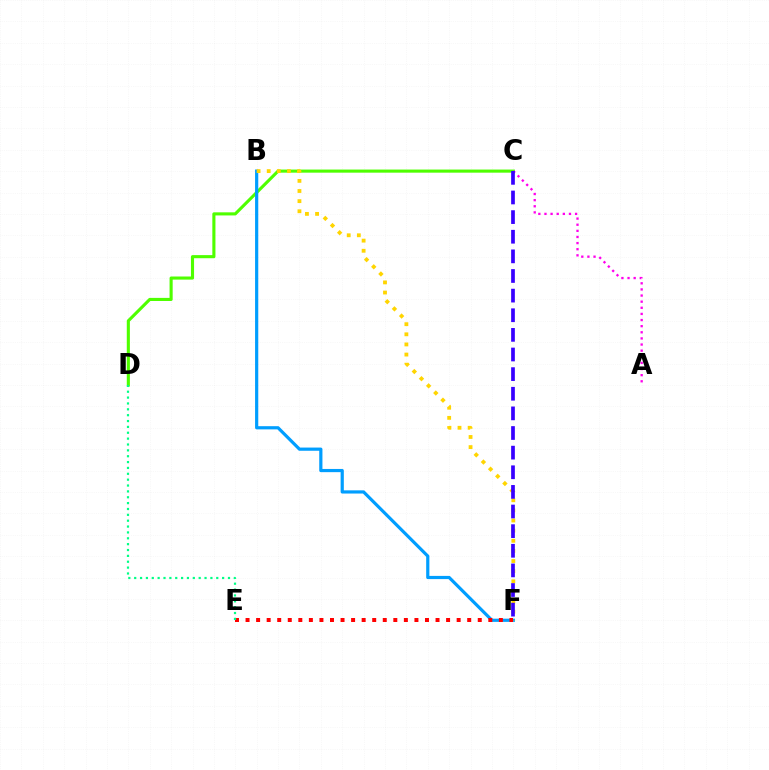{('C', 'D'): [{'color': '#4fff00', 'line_style': 'solid', 'thickness': 2.24}], ('B', 'F'): [{'color': '#009eff', 'line_style': 'solid', 'thickness': 2.3}, {'color': '#ffd500', 'line_style': 'dotted', 'thickness': 2.75}], ('E', 'F'): [{'color': '#ff0000', 'line_style': 'dotted', 'thickness': 2.87}], ('D', 'E'): [{'color': '#00ff86', 'line_style': 'dotted', 'thickness': 1.59}], ('A', 'C'): [{'color': '#ff00ed', 'line_style': 'dotted', 'thickness': 1.66}], ('C', 'F'): [{'color': '#3700ff', 'line_style': 'dashed', 'thickness': 2.67}]}